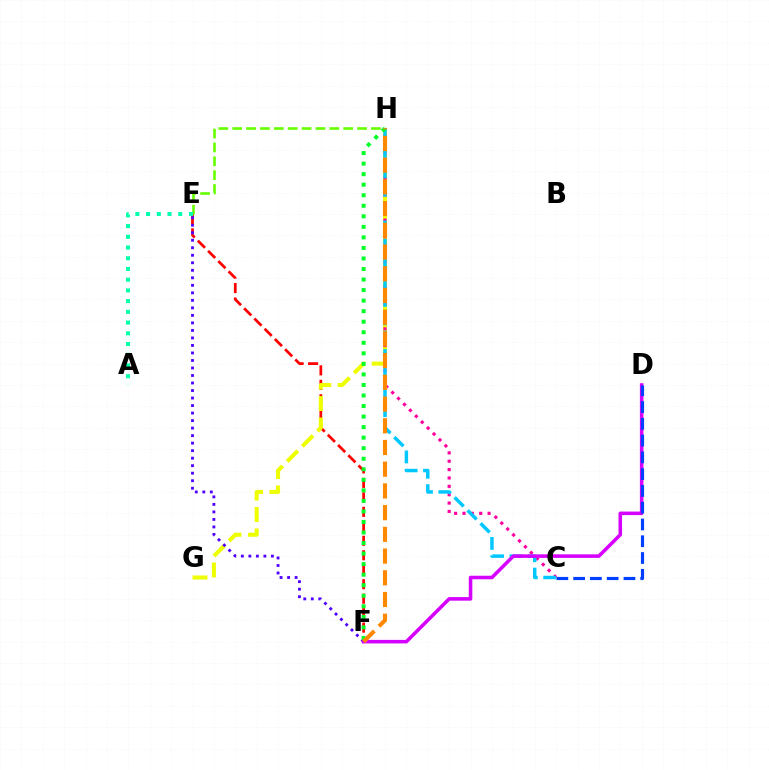{('E', 'F'): [{'color': '#ff0000', 'line_style': 'dashed', 'thickness': 1.97}, {'color': '#4f00ff', 'line_style': 'dotted', 'thickness': 2.04}], ('G', 'H'): [{'color': '#eeff00', 'line_style': 'dashed', 'thickness': 2.91}], ('E', 'H'): [{'color': '#66ff00', 'line_style': 'dashed', 'thickness': 1.88}], ('C', 'H'): [{'color': '#ff00a0', 'line_style': 'dotted', 'thickness': 2.27}, {'color': '#00c7ff', 'line_style': 'dashed', 'thickness': 2.5}], ('A', 'E'): [{'color': '#00ffaf', 'line_style': 'dotted', 'thickness': 2.91}], ('F', 'H'): [{'color': '#00ff27', 'line_style': 'dotted', 'thickness': 2.86}, {'color': '#ff8800', 'line_style': 'dashed', 'thickness': 2.95}], ('D', 'F'): [{'color': '#d600ff', 'line_style': 'solid', 'thickness': 2.56}], ('C', 'D'): [{'color': '#003fff', 'line_style': 'dashed', 'thickness': 2.28}]}